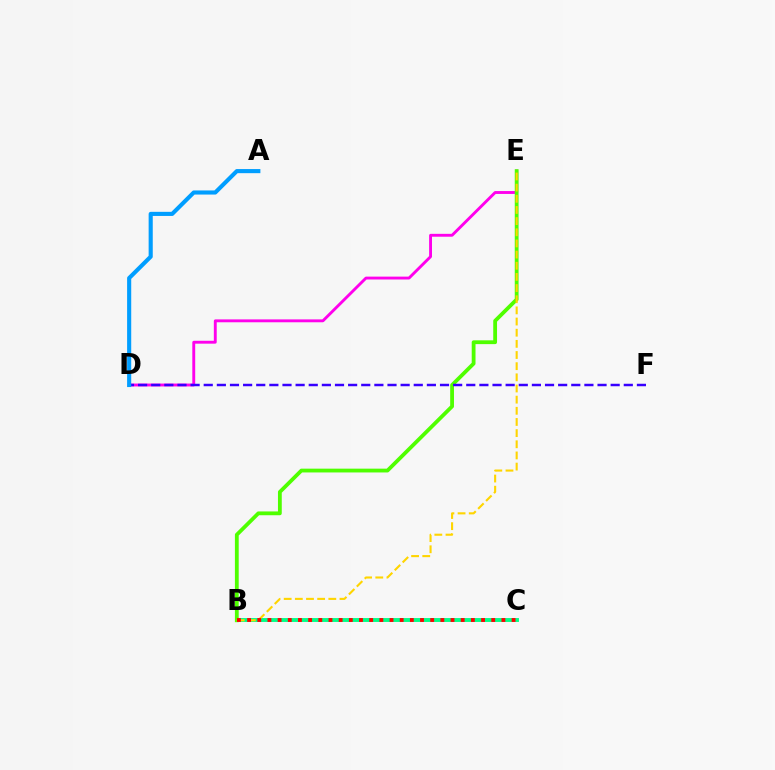{('B', 'C'): [{'color': '#00ff86', 'line_style': 'solid', 'thickness': 2.8}, {'color': '#ff0000', 'line_style': 'dotted', 'thickness': 2.76}], ('D', 'E'): [{'color': '#ff00ed', 'line_style': 'solid', 'thickness': 2.07}], ('B', 'E'): [{'color': '#4fff00', 'line_style': 'solid', 'thickness': 2.74}, {'color': '#ffd500', 'line_style': 'dashed', 'thickness': 1.52}], ('D', 'F'): [{'color': '#3700ff', 'line_style': 'dashed', 'thickness': 1.78}], ('A', 'D'): [{'color': '#009eff', 'line_style': 'solid', 'thickness': 2.96}]}